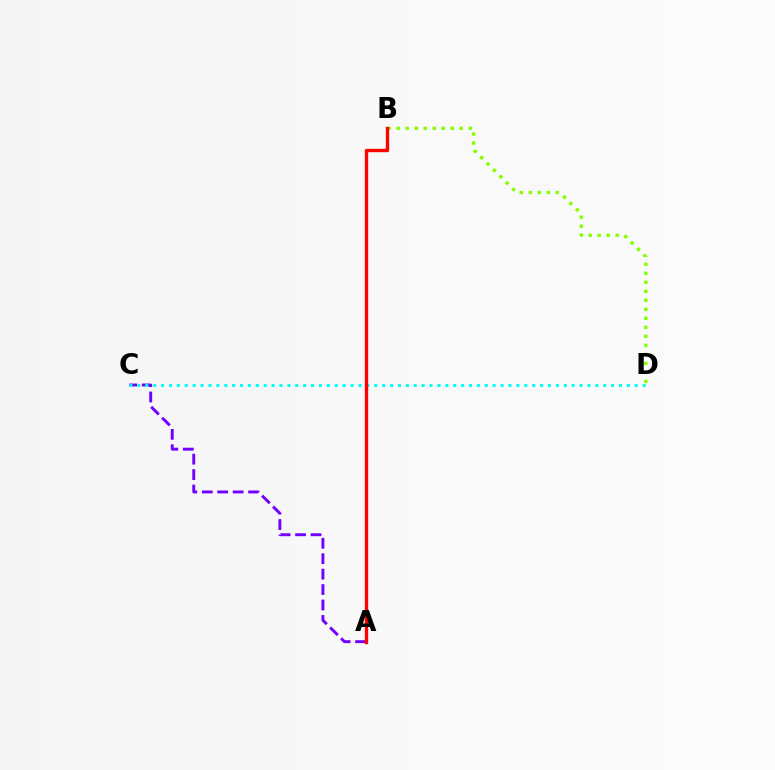{('A', 'C'): [{'color': '#7200ff', 'line_style': 'dashed', 'thickness': 2.1}], ('C', 'D'): [{'color': '#00fff6', 'line_style': 'dotted', 'thickness': 2.15}], ('B', 'D'): [{'color': '#84ff00', 'line_style': 'dotted', 'thickness': 2.45}], ('A', 'B'): [{'color': '#ff0000', 'line_style': 'solid', 'thickness': 2.42}]}